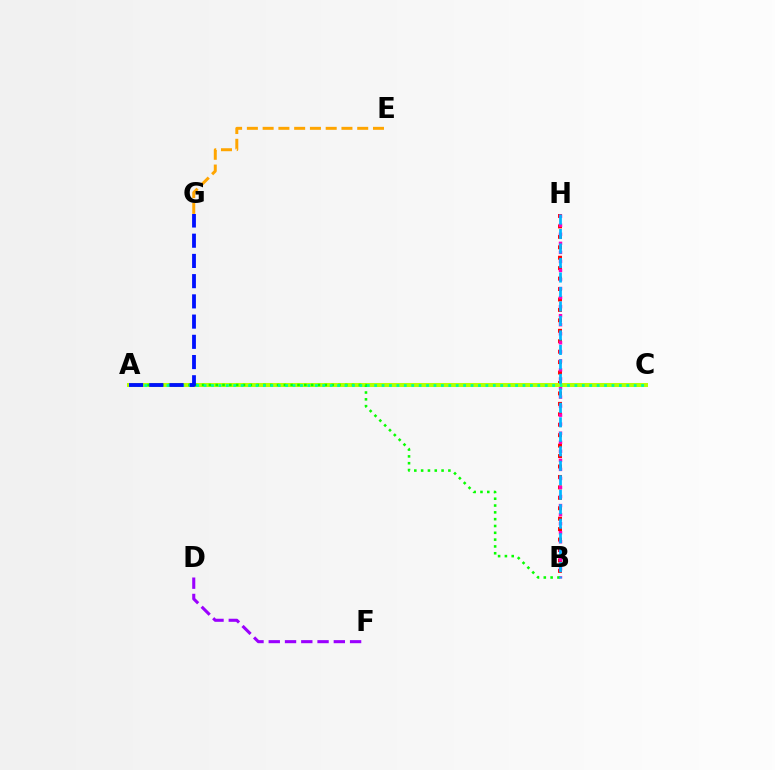{('B', 'H'): [{'color': '#ff0000', 'line_style': 'dotted', 'thickness': 2.84}, {'color': '#ff00bd', 'line_style': 'dotted', 'thickness': 2.46}, {'color': '#00b5ff', 'line_style': 'dashed', 'thickness': 1.97}], ('A', 'C'): [{'color': '#b3ff00', 'line_style': 'solid', 'thickness': 2.89}, {'color': '#00ff9d', 'line_style': 'dotted', 'thickness': 2.02}], ('D', 'F'): [{'color': '#9b00ff', 'line_style': 'dashed', 'thickness': 2.21}], ('A', 'B'): [{'color': '#08ff00', 'line_style': 'dotted', 'thickness': 1.85}], ('E', 'G'): [{'color': '#ffa500', 'line_style': 'dashed', 'thickness': 2.14}], ('A', 'G'): [{'color': '#0010ff', 'line_style': 'dashed', 'thickness': 2.75}]}